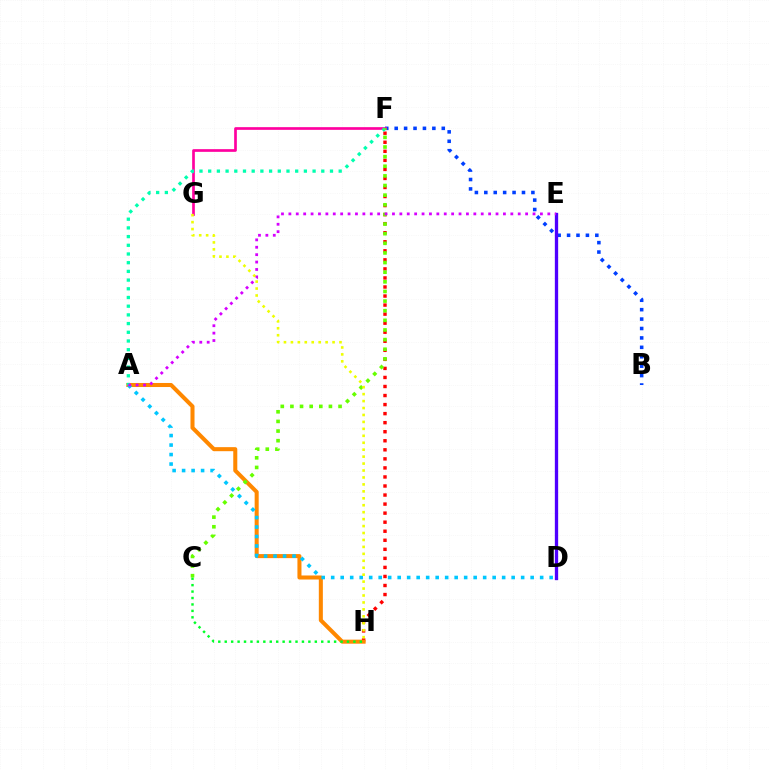{('B', 'F'): [{'color': '#003fff', 'line_style': 'dotted', 'thickness': 2.56}], ('F', 'H'): [{'color': '#ff0000', 'line_style': 'dotted', 'thickness': 2.46}], ('A', 'H'): [{'color': '#ff8800', 'line_style': 'solid', 'thickness': 2.91}], ('C', 'H'): [{'color': '#00ff27', 'line_style': 'dotted', 'thickness': 1.75}], ('F', 'G'): [{'color': '#ff00a0', 'line_style': 'solid', 'thickness': 1.94}], ('D', 'E'): [{'color': '#4f00ff', 'line_style': 'solid', 'thickness': 2.39}], ('A', 'F'): [{'color': '#00ffaf', 'line_style': 'dotted', 'thickness': 2.36}], ('A', 'D'): [{'color': '#00c7ff', 'line_style': 'dotted', 'thickness': 2.58}], ('C', 'F'): [{'color': '#66ff00', 'line_style': 'dotted', 'thickness': 2.62}], ('A', 'E'): [{'color': '#d600ff', 'line_style': 'dotted', 'thickness': 2.01}], ('G', 'H'): [{'color': '#eeff00', 'line_style': 'dotted', 'thickness': 1.89}]}